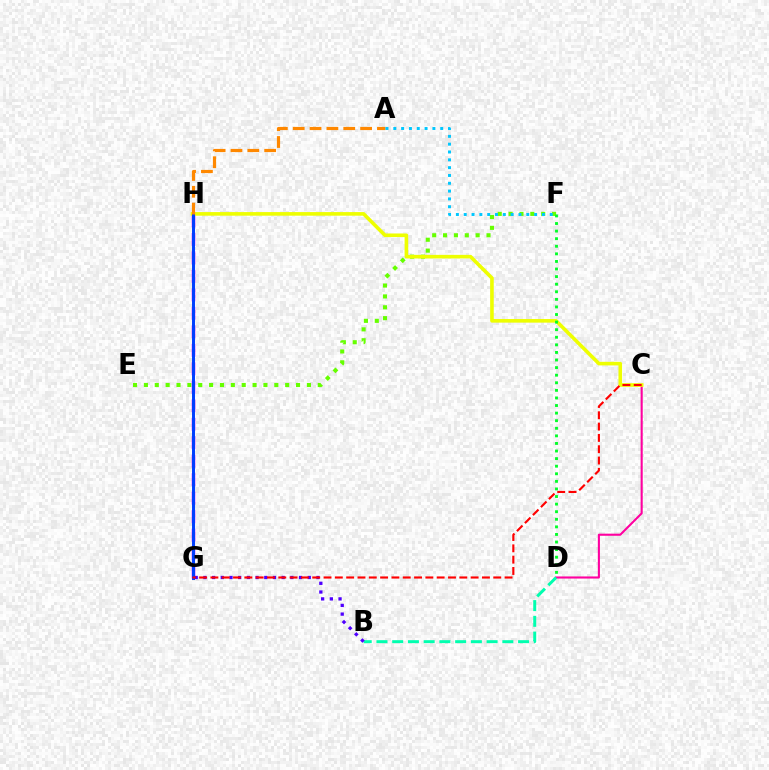{('C', 'D'): [{'color': '#ff00a0', 'line_style': 'solid', 'thickness': 1.52}], ('E', 'F'): [{'color': '#66ff00', 'line_style': 'dotted', 'thickness': 2.95}], ('G', 'H'): [{'color': '#d600ff', 'line_style': 'dashed', 'thickness': 2.51}, {'color': '#003fff', 'line_style': 'solid', 'thickness': 2.14}], ('C', 'H'): [{'color': '#eeff00', 'line_style': 'solid', 'thickness': 2.6}], ('B', 'D'): [{'color': '#00ffaf', 'line_style': 'dashed', 'thickness': 2.14}], ('B', 'G'): [{'color': '#4f00ff', 'line_style': 'dotted', 'thickness': 2.36}], ('A', 'H'): [{'color': '#ff8800', 'line_style': 'dashed', 'thickness': 2.29}], ('D', 'F'): [{'color': '#00ff27', 'line_style': 'dotted', 'thickness': 2.06}], ('A', 'F'): [{'color': '#00c7ff', 'line_style': 'dotted', 'thickness': 2.12}], ('C', 'G'): [{'color': '#ff0000', 'line_style': 'dashed', 'thickness': 1.54}]}